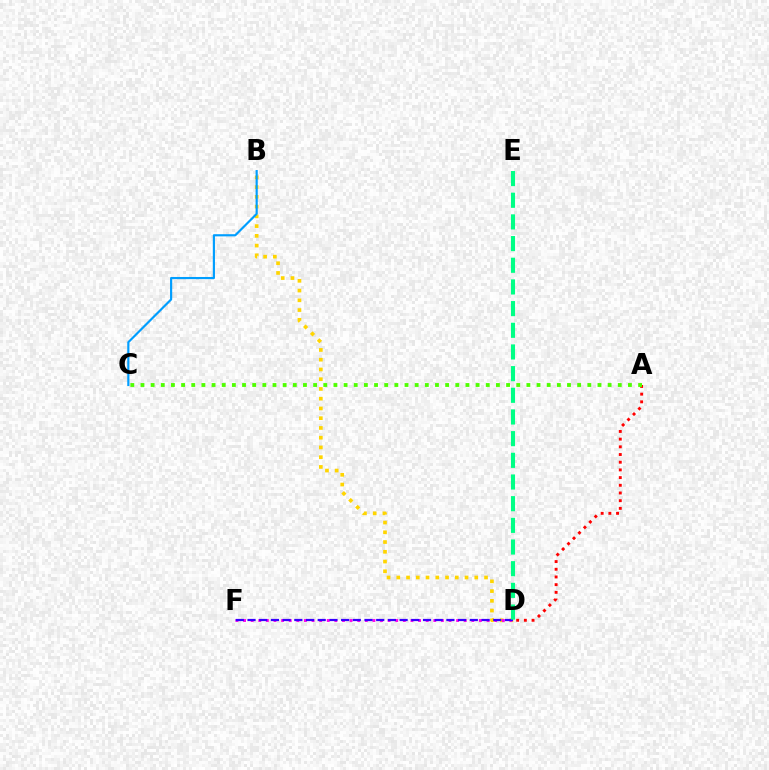{('B', 'D'): [{'color': '#ffd500', 'line_style': 'dotted', 'thickness': 2.65}], ('A', 'D'): [{'color': '#ff0000', 'line_style': 'dotted', 'thickness': 2.09}], ('A', 'C'): [{'color': '#4fff00', 'line_style': 'dotted', 'thickness': 2.76}], ('D', 'F'): [{'color': '#ff00ed', 'line_style': 'dotted', 'thickness': 2.07}, {'color': '#3700ff', 'line_style': 'dashed', 'thickness': 1.59}], ('D', 'E'): [{'color': '#00ff86', 'line_style': 'dashed', 'thickness': 2.94}], ('B', 'C'): [{'color': '#009eff', 'line_style': 'solid', 'thickness': 1.56}]}